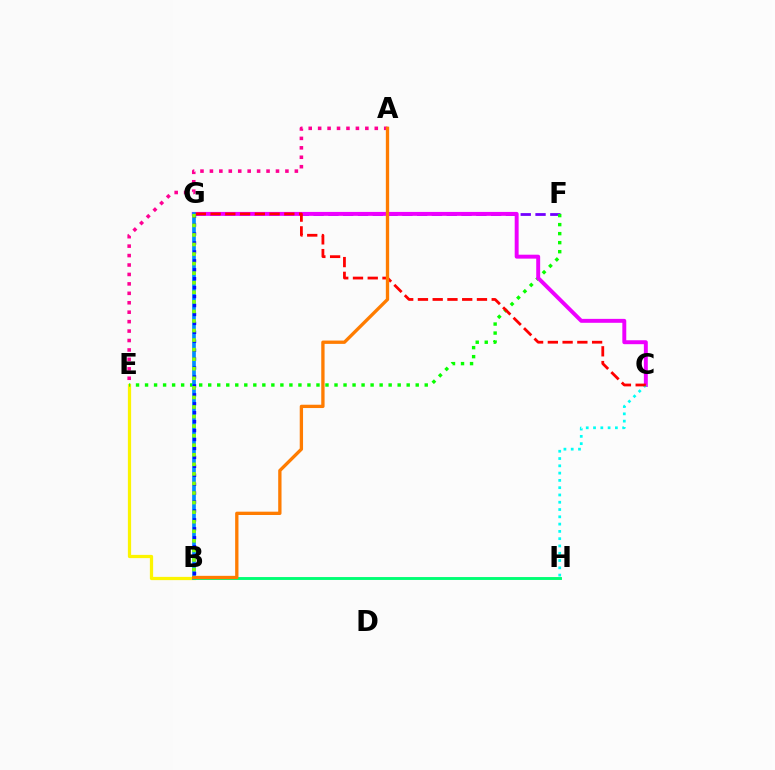{('A', 'E'): [{'color': '#ff0094', 'line_style': 'dotted', 'thickness': 2.56}], ('F', 'G'): [{'color': '#7200ff', 'line_style': 'dashed', 'thickness': 2.01}], ('B', 'E'): [{'color': '#fcf500', 'line_style': 'solid', 'thickness': 2.34}], ('E', 'F'): [{'color': '#08ff00', 'line_style': 'dotted', 'thickness': 2.45}], ('C', 'G'): [{'color': '#ee00ff', 'line_style': 'solid', 'thickness': 2.83}, {'color': '#ff0000', 'line_style': 'dashed', 'thickness': 2.0}], ('B', 'G'): [{'color': '#008cff', 'line_style': 'solid', 'thickness': 2.66}, {'color': '#0010ff', 'line_style': 'dotted', 'thickness': 2.43}, {'color': '#84ff00', 'line_style': 'dotted', 'thickness': 2.6}], ('B', 'H'): [{'color': '#00ff74', 'line_style': 'solid', 'thickness': 2.08}], ('C', 'H'): [{'color': '#00fff6', 'line_style': 'dotted', 'thickness': 1.98}], ('A', 'B'): [{'color': '#ff7c00', 'line_style': 'solid', 'thickness': 2.39}]}